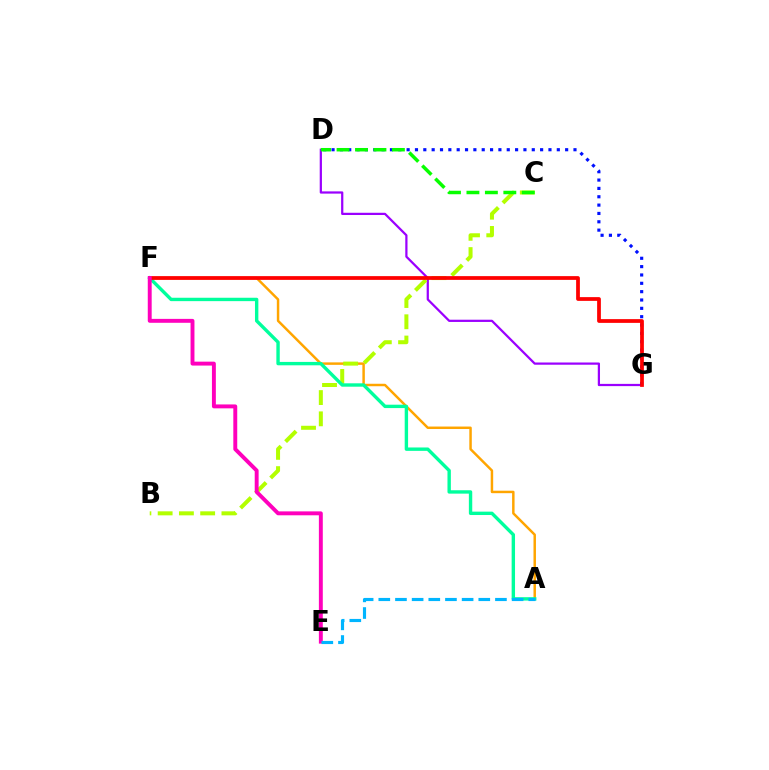{('D', 'G'): [{'color': '#9b00ff', 'line_style': 'solid', 'thickness': 1.61}, {'color': '#0010ff', 'line_style': 'dotted', 'thickness': 2.27}], ('A', 'F'): [{'color': '#ffa500', 'line_style': 'solid', 'thickness': 1.78}, {'color': '#00ff9d', 'line_style': 'solid', 'thickness': 2.44}], ('B', 'C'): [{'color': '#b3ff00', 'line_style': 'dashed', 'thickness': 2.89}], ('C', 'D'): [{'color': '#08ff00', 'line_style': 'dashed', 'thickness': 2.51}], ('F', 'G'): [{'color': '#ff0000', 'line_style': 'solid', 'thickness': 2.7}], ('E', 'F'): [{'color': '#ff00bd', 'line_style': 'solid', 'thickness': 2.82}], ('A', 'E'): [{'color': '#00b5ff', 'line_style': 'dashed', 'thickness': 2.26}]}